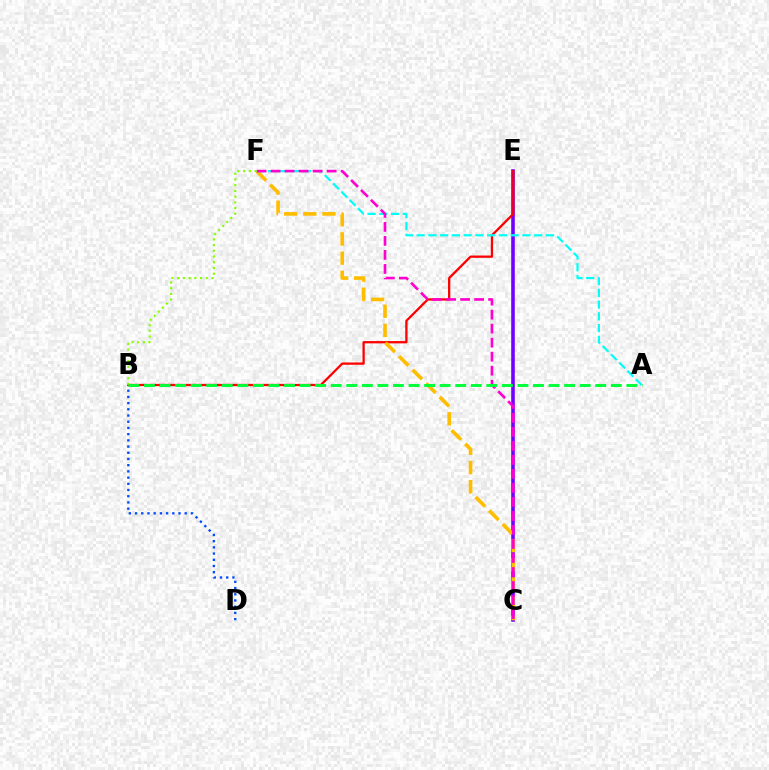{('B', 'D'): [{'color': '#004bff', 'line_style': 'dotted', 'thickness': 1.69}], ('C', 'E'): [{'color': '#7200ff', 'line_style': 'solid', 'thickness': 2.58}], ('B', 'E'): [{'color': '#ff0000', 'line_style': 'solid', 'thickness': 1.65}], ('C', 'F'): [{'color': '#ffbd00', 'line_style': 'dashed', 'thickness': 2.6}, {'color': '#ff00cf', 'line_style': 'dashed', 'thickness': 1.9}], ('A', 'F'): [{'color': '#00fff6', 'line_style': 'dashed', 'thickness': 1.6}], ('B', 'F'): [{'color': '#84ff00', 'line_style': 'dotted', 'thickness': 1.56}], ('A', 'B'): [{'color': '#00ff39', 'line_style': 'dashed', 'thickness': 2.11}]}